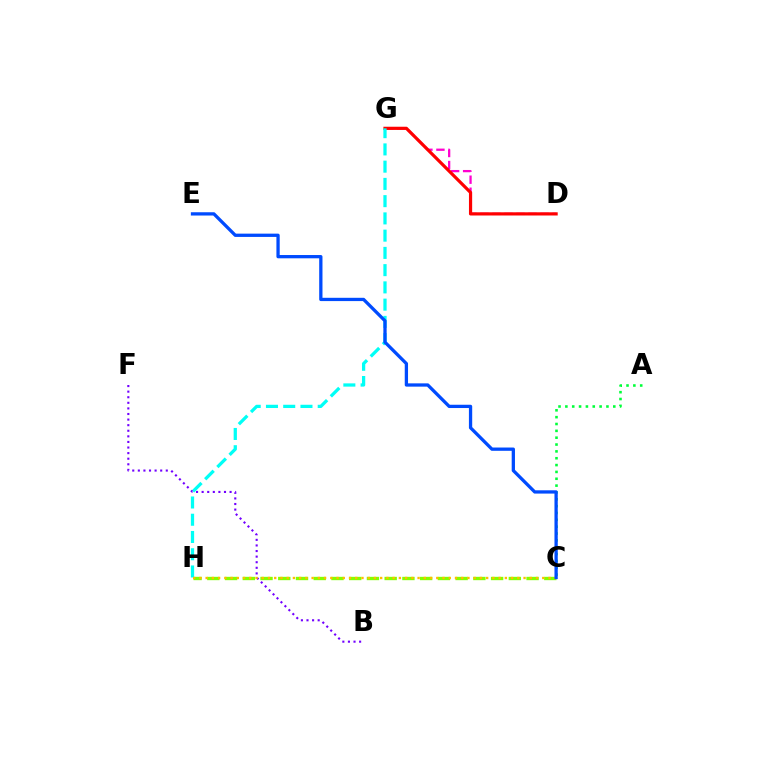{('D', 'G'): [{'color': '#ff00cf', 'line_style': 'dashed', 'thickness': 1.63}, {'color': '#ff0000', 'line_style': 'solid', 'thickness': 2.3}], ('A', 'C'): [{'color': '#00ff39', 'line_style': 'dotted', 'thickness': 1.86}], ('C', 'H'): [{'color': '#84ff00', 'line_style': 'dashed', 'thickness': 2.41}, {'color': '#ffbd00', 'line_style': 'dotted', 'thickness': 1.69}], ('G', 'H'): [{'color': '#00fff6', 'line_style': 'dashed', 'thickness': 2.34}], ('B', 'F'): [{'color': '#7200ff', 'line_style': 'dotted', 'thickness': 1.52}], ('C', 'E'): [{'color': '#004bff', 'line_style': 'solid', 'thickness': 2.36}]}